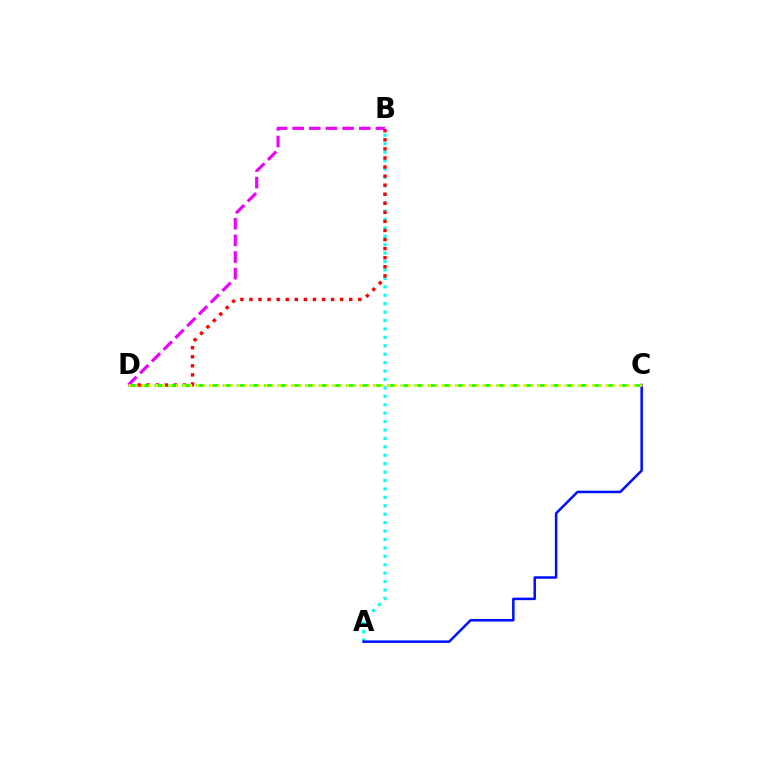{('A', 'B'): [{'color': '#00fff6', 'line_style': 'dotted', 'thickness': 2.29}], ('B', 'D'): [{'color': '#ff0000', 'line_style': 'dotted', 'thickness': 2.46}, {'color': '#ee00ff', 'line_style': 'dashed', 'thickness': 2.26}], ('C', 'D'): [{'color': '#08ff00', 'line_style': 'dashed', 'thickness': 1.86}, {'color': '#fcf500', 'line_style': 'dotted', 'thickness': 1.85}], ('A', 'C'): [{'color': '#0010ff', 'line_style': 'solid', 'thickness': 1.81}]}